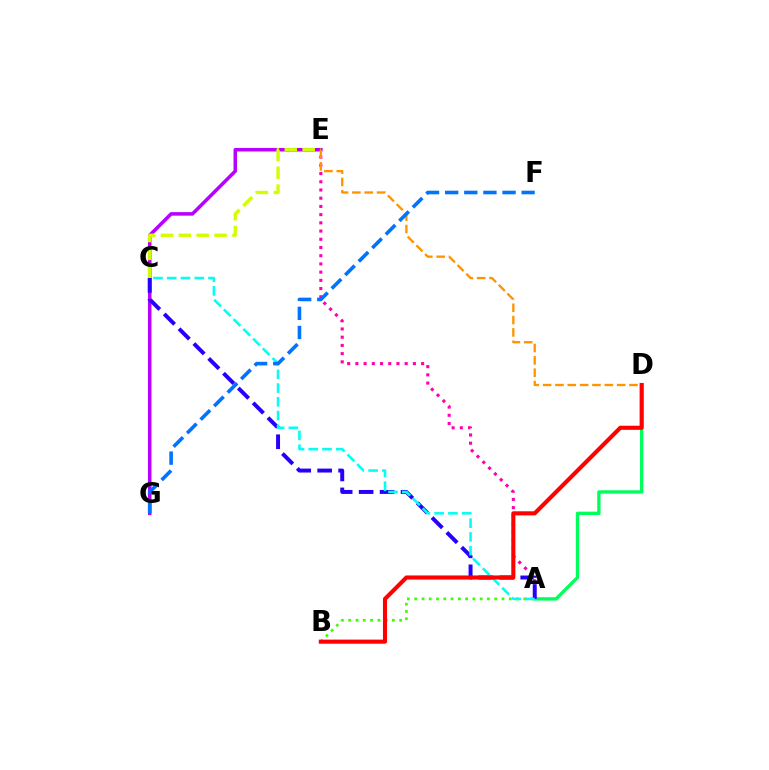{('E', 'G'): [{'color': '#b900ff', 'line_style': 'solid', 'thickness': 2.55}], ('A', 'B'): [{'color': '#3dff00', 'line_style': 'dotted', 'thickness': 1.98}], ('A', 'D'): [{'color': '#00ff5c', 'line_style': 'solid', 'thickness': 2.41}], ('C', 'E'): [{'color': '#d1ff00', 'line_style': 'dashed', 'thickness': 2.43}], ('A', 'E'): [{'color': '#ff00ac', 'line_style': 'dotted', 'thickness': 2.23}], ('D', 'E'): [{'color': '#ff9400', 'line_style': 'dashed', 'thickness': 1.68}], ('A', 'C'): [{'color': '#2500ff', 'line_style': 'dashed', 'thickness': 2.85}, {'color': '#00fff6', 'line_style': 'dashed', 'thickness': 1.87}], ('B', 'D'): [{'color': '#ff0000', 'line_style': 'solid', 'thickness': 2.95}], ('F', 'G'): [{'color': '#0074ff', 'line_style': 'dashed', 'thickness': 2.6}]}